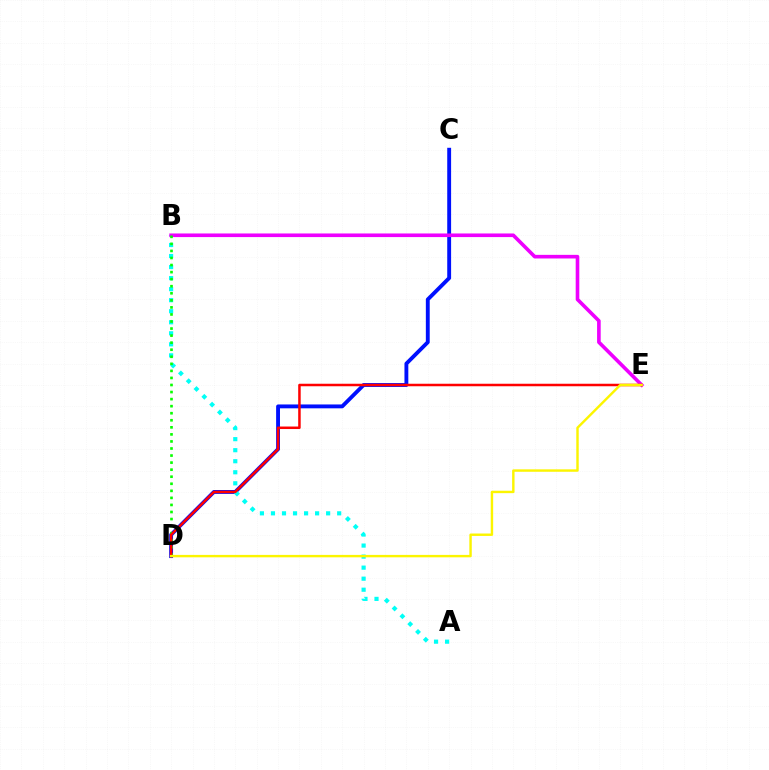{('C', 'D'): [{'color': '#0010ff', 'line_style': 'solid', 'thickness': 2.78}], ('A', 'B'): [{'color': '#00fff6', 'line_style': 'dotted', 'thickness': 3.0}], ('B', 'E'): [{'color': '#ee00ff', 'line_style': 'solid', 'thickness': 2.61}], ('B', 'D'): [{'color': '#08ff00', 'line_style': 'dotted', 'thickness': 1.92}], ('D', 'E'): [{'color': '#ff0000', 'line_style': 'solid', 'thickness': 1.8}, {'color': '#fcf500', 'line_style': 'solid', 'thickness': 1.74}]}